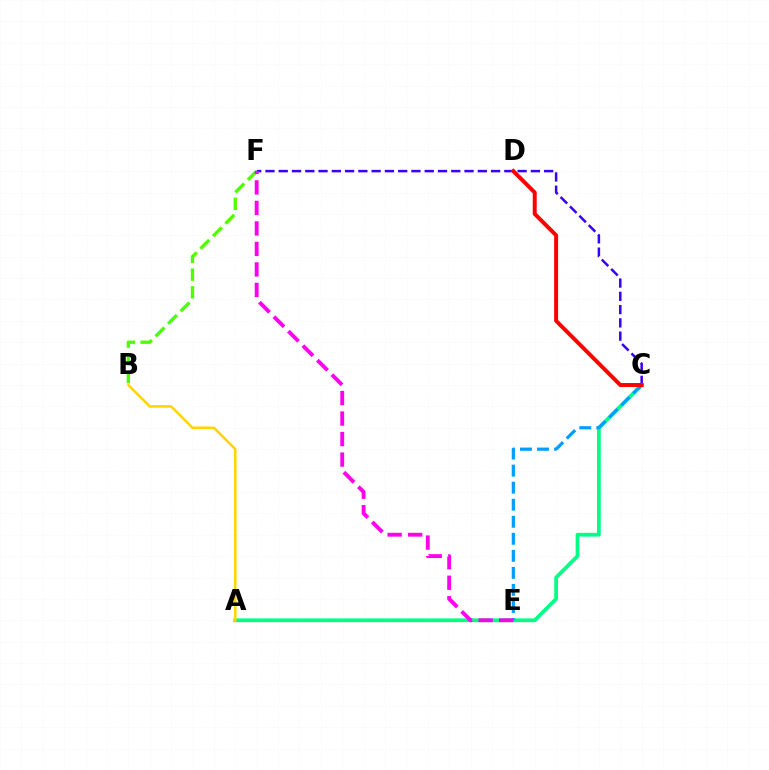{('A', 'C'): [{'color': '#00ff86', 'line_style': 'solid', 'thickness': 2.7}], ('C', 'F'): [{'color': '#3700ff', 'line_style': 'dashed', 'thickness': 1.8}], ('B', 'F'): [{'color': '#4fff00', 'line_style': 'dashed', 'thickness': 2.4}], ('C', 'E'): [{'color': '#009eff', 'line_style': 'dashed', 'thickness': 2.32}], ('C', 'D'): [{'color': '#ff0000', 'line_style': 'solid', 'thickness': 2.85}], ('E', 'F'): [{'color': '#ff00ed', 'line_style': 'dashed', 'thickness': 2.79}], ('A', 'B'): [{'color': '#ffd500', 'line_style': 'solid', 'thickness': 1.81}]}